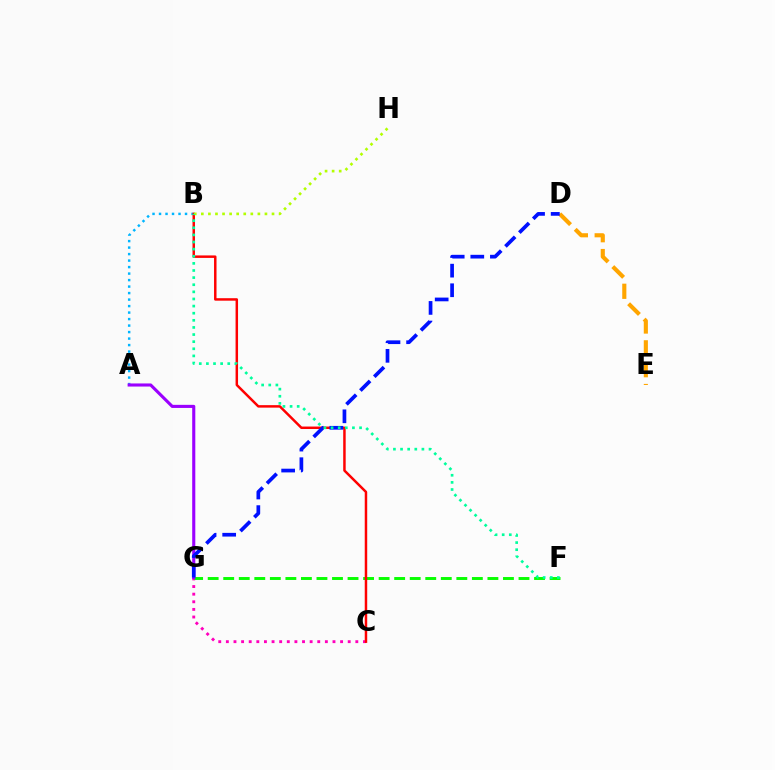{('A', 'B'): [{'color': '#00b5ff', 'line_style': 'dotted', 'thickness': 1.77}], ('C', 'G'): [{'color': '#ff00bd', 'line_style': 'dotted', 'thickness': 2.07}], ('F', 'G'): [{'color': '#08ff00', 'line_style': 'dashed', 'thickness': 2.11}], ('B', 'C'): [{'color': '#ff0000', 'line_style': 'solid', 'thickness': 1.78}], ('D', 'E'): [{'color': '#ffa500', 'line_style': 'dashed', 'thickness': 2.97}], ('A', 'G'): [{'color': '#9b00ff', 'line_style': 'solid', 'thickness': 2.23}], ('D', 'G'): [{'color': '#0010ff', 'line_style': 'dashed', 'thickness': 2.66}], ('B', 'H'): [{'color': '#b3ff00', 'line_style': 'dotted', 'thickness': 1.92}], ('B', 'F'): [{'color': '#00ff9d', 'line_style': 'dotted', 'thickness': 1.93}]}